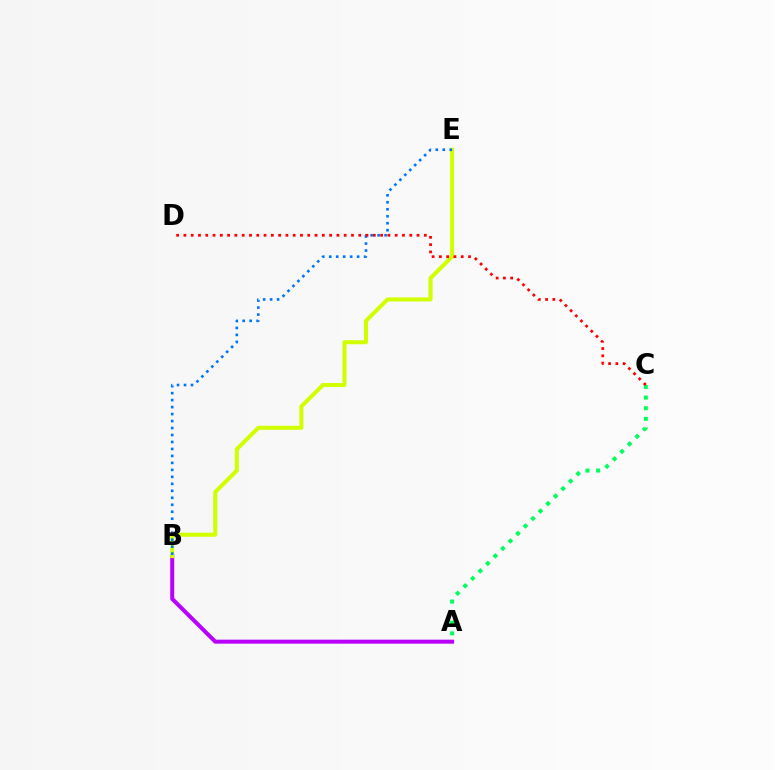{('A', 'B'): [{'color': '#b900ff', 'line_style': 'solid', 'thickness': 2.88}], ('B', 'E'): [{'color': '#d1ff00', 'line_style': 'solid', 'thickness': 2.92}, {'color': '#0074ff', 'line_style': 'dotted', 'thickness': 1.9}], ('A', 'C'): [{'color': '#00ff5c', 'line_style': 'dotted', 'thickness': 2.88}], ('C', 'D'): [{'color': '#ff0000', 'line_style': 'dotted', 'thickness': 1.98}]}